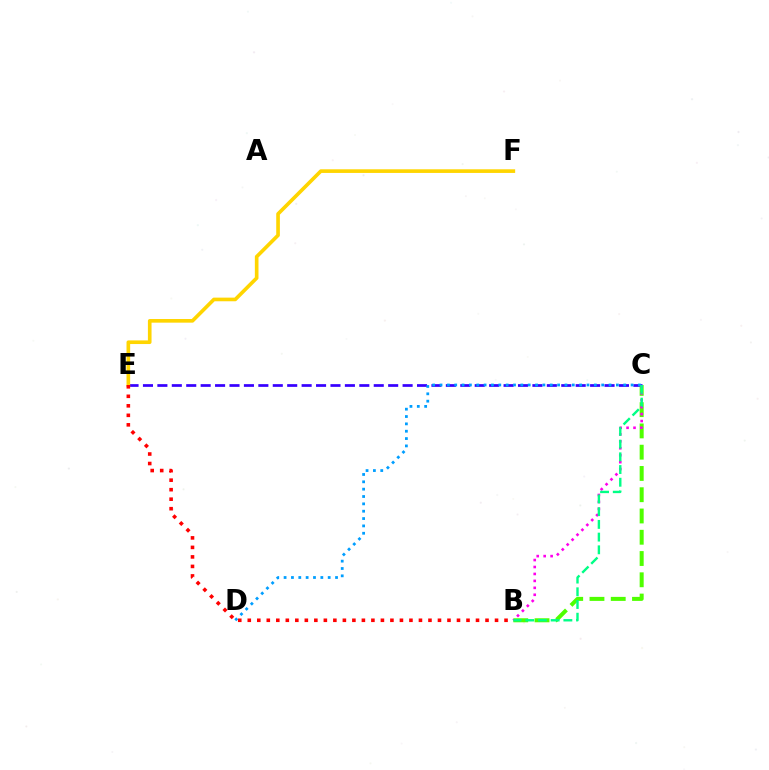{('C', 'E'): [{'color': '#3700ff', 'line_style': 'dashed', 'thickness': 1.96}], ('B', 'C'): [{'color': '#4fff00', 'line_style': 'dashed', 'thickness': 2.89}, {'color': '#ff00ed', 'line_style': 'dotted', 'thickness': 1.89}, {'color': '#00ff86', 'line_style': 'dashed', 'thickness': 1.73}], ('C', 'D'): [{'color': '#009eff', 'line_style': 'dotted', 'thickness': 2.0}], ('E', 'F'): [{'color': '#ffd500', 'line_style': 'solid', 'thickness': 2.62}], ('B', 'E'): [{'color': '#ff0000', 'line_style': 'dotted', 'thickness': 2.58}]}